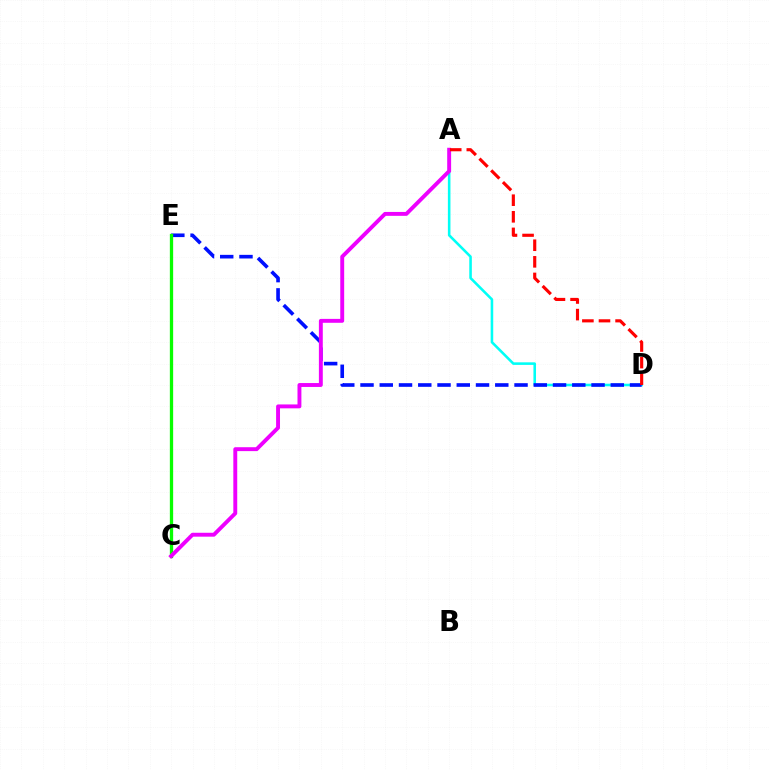{('C', 'E'): [{'color': '#fcf500', 'line_style': 'dotted', 'thickness': 1.91}, {'color': '#08ff00', 'line_style': 'solid', 'thickness': 2.38}], ('A', 'D'): [{'color': '#00fff6', 'line_style': 'solid', 'thickness': 1.85}, {'color': '#ff0000', 'line_style': 'dashed', 'thickness': 2.26}], ('D', 'E'): [{'color': '#0010ff', 'line_style': 'dashed', 'thickness': 2.62}], ('A', 'C'): [{'color': '#ee00ff', 'line_style': 'solid', 'thickness': 2.81}]}